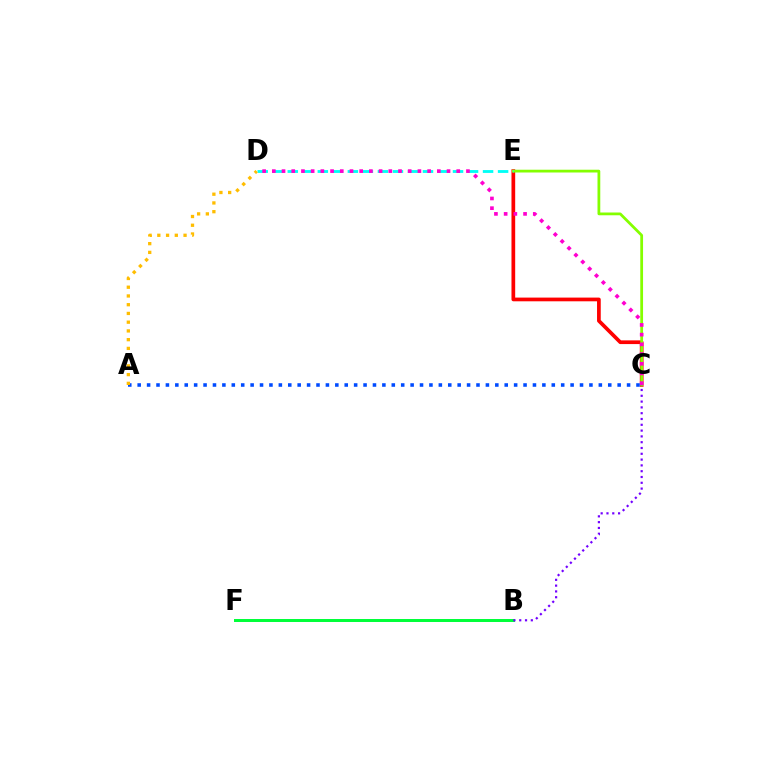{('C', 'E'): [{'color': '#ff0000', 'line_style': 'solid', 'thickness': 2.67}, {'color': '#84ff00', 'line_style': 'solid', 'thickness': 1.99}], ('D', 'E'): [{'color': '#00fff6', 'line_style': 'dashed', 'thickness': 2.04}], ('C', 'D'): [{'color': '#ff00cf', 'line_style': 'dotted', 'thickness': 2.64}], ('A', 'C'): [{'color': '#004bff', 'line_style': 'dotted', 'thickness': 2.56}], ('B', 'F'): [{'color': '#00ff39', 'line_style': 'solid', 'thickness': 2.15}], ('A', 'D'): [{'color': '#ffbd00', 'line_style': 'dotted', 'thickness': 2.37}], ('B', 'C'): [{'color': '#7200ff', 'line_style': 'dotted', 'thickness': 1.58}]}